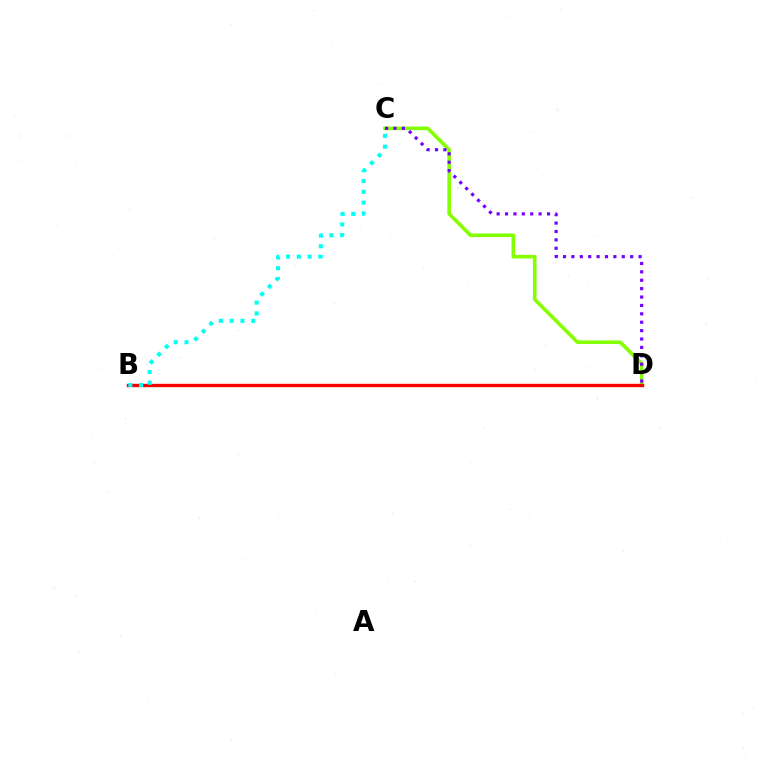{('C', 'D'): [{'color': '#84ff00', 'line_style': 'solid', 'thickness': 2.59}, {'color': '#7200ff', 'line_style': 'dotted', 'thickness': 2.28}], ('B', 'D'): [{'color': '#ff0000', 'line_style': 'solid', 'thickness': 2.42}], ('B', 'C'): [{'color': '#00fff6', 'line_style': 'dotted', 'thickness': 2.93}]}